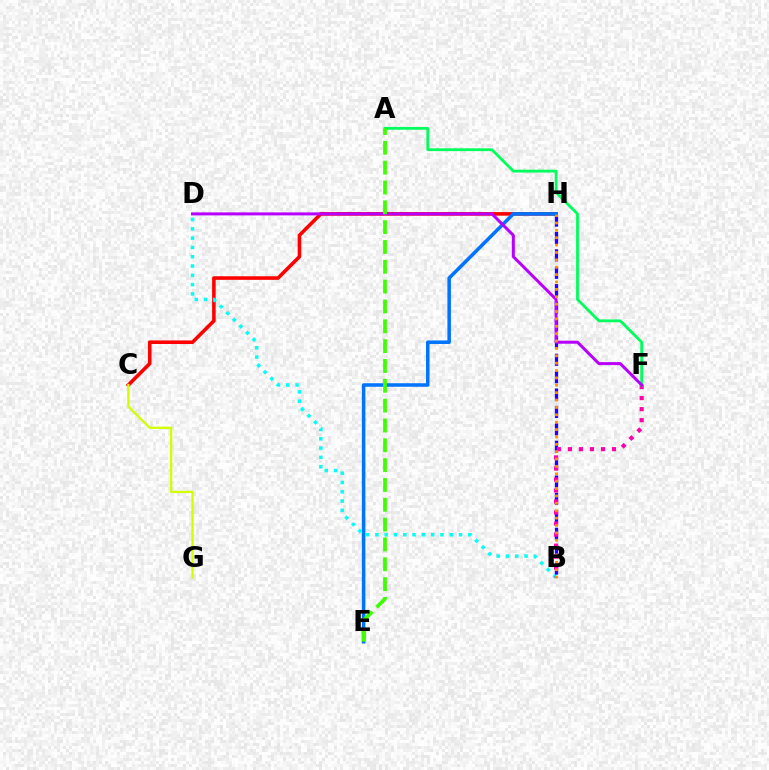{('C', 'H'): [{'color': '#ff0000', 'line_style': 'solid', 'thickness': 2.58}], ('B', 'D'): [{'color': '#00fff6', 'line_style': 'dotted', 'thickness': 2.53}], ('B', 'H'): [{'color': '#2500ff', 'line_style': 'dashed', 'thickness': 2.36}, {'color': '#ff9400', 'line_style': 'dotted', 'thickness': 2.0}], ('E', 'H'): [{'color': '#0074ff', 'line_style': 'solid', 'thickness': 2.54}], ('B', 'F'): [{'color': '#ff00ac', 'line_style': 'dotted', 'thickness': 3.0}], ('A', 'F'): [{'color': '#00ff5c', 'line_style': 'solid', 'thickness': 2.03}], ('C', 'G'): [{'color': '#d1ff00', 'line_style': 'solid', 'thickness': 1.64}], ('D', 'F'): [{'color': '#b900ff', 'line_style': 'solid', 'thickness': 2.16}], ('A', 'E'): [{'color': '#3dff00', 'line_style': 'dashed', 'thickness': 2.69}]}